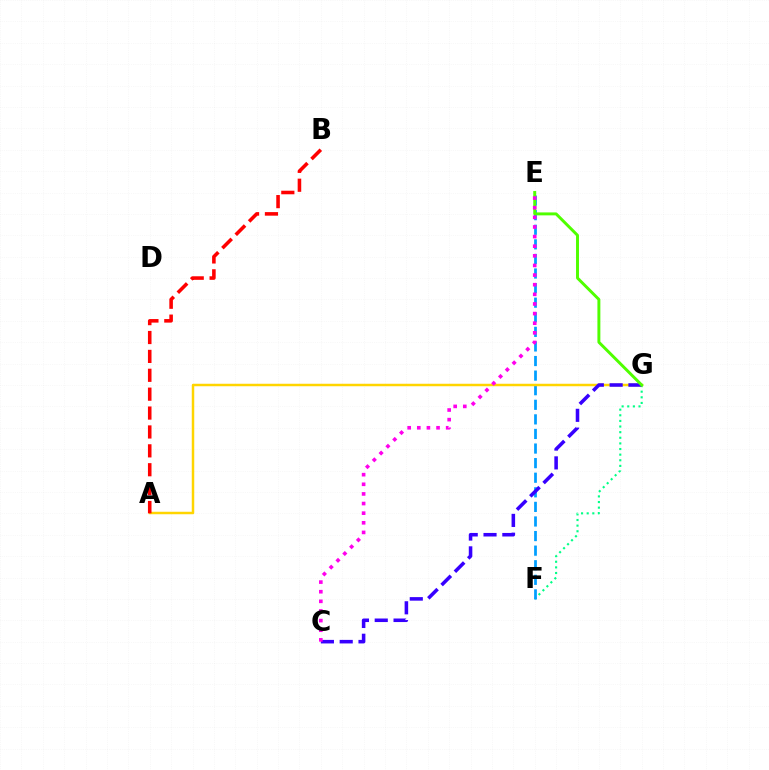{('F', 'G'): [{'color': '#00ff86', 'line_style': 'dotted', 'thickness': 1.53}], ('E', 'F'): [{'color': '#009eff', 'line_style': 'dashed', 'thickness': 1.98}], ('A', 'G'): [{'color': '#ffd500', 'line_style': 'solid', 'thickness': 1.78}], ('C', 'G'): [{'color': '#3700ff', 'line_style': 'dashed', 'thickness': 2.56}], ('E', 'G'): [{'color': '#4fff00', 'line_style': 'solid', 'thickness': 2.12}], ('C', 'E'): [{'color': '#ff00ed', 'line_style': 'dotted', 'thickness': 2.62}], ('A', 'B'): [{'color': '#ff0000', 'line_style': 'dashed', 'thickness': 2.57}]}